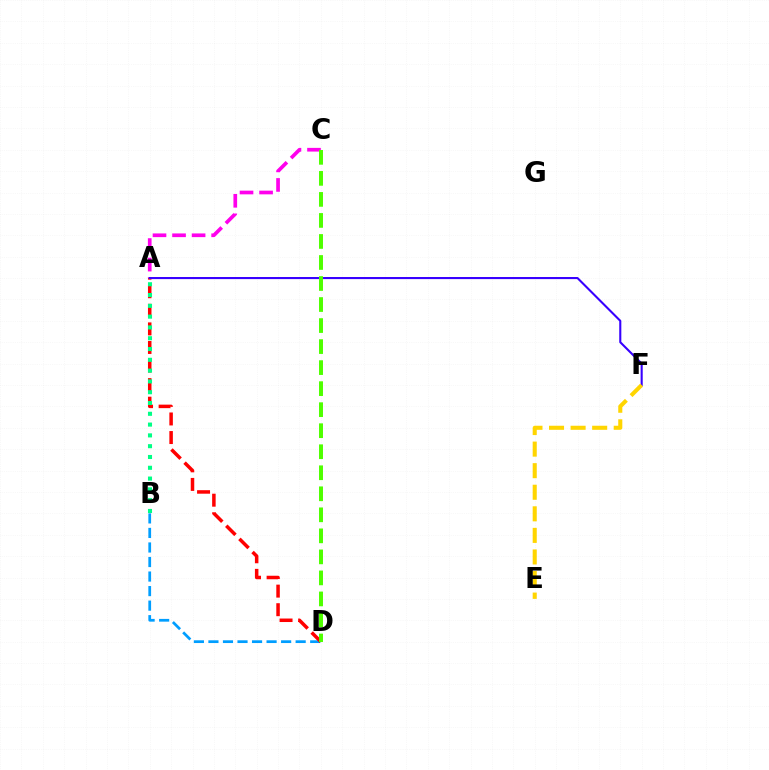{('B', 'D'): [{'color': '#009eff', 'line_style': 'dashed', 'thickness': 1.97}], ('A', 'D'): [{'color': '#ff0000', 'line_style': 'dashed', 'thickness': 2.52}], ('A', 'C'): [{'color': '#ff00ed', 'line_style': 'dashed', 'thickness': 2.66}], ('A', 'F'): [{'color': '#3700ff', 'line_style': 'solid', 'thickness': 1.5}], ('C', 'D'): [{'color': '#4fff00', 'line_style': 'dashed', 'thickness': 2.86}], ('E', 'F'): [{'color': '#ffd500', 'line_style': 'dashed', 'thickness': 2.93}], ('A', 'B'): [{'color': '#00ff86', 'line_style': 'dotted', 'thickness': 2.93}]}